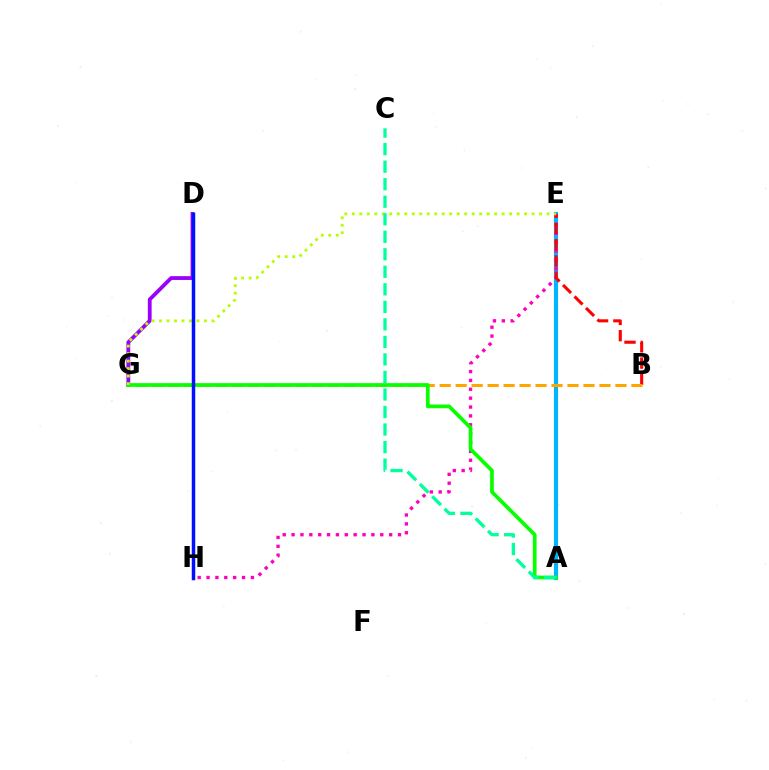{('D', 'G'): [{'color': '#9b00ff', 'line_style': 'solid', 'thickness': 2.74}], ('A', 'E'): [{'color': '#00b5ff', 'line_style': 'solid', 'thickness': 2.99}], ('E', 'H'): [{'color': '#ff00bd', 'line_style': 'dotted', 'thickness': 2.41}], ('B', 'E'): [{'color': '#ff0000', 'line_style': 'dashed', 'thickness': 2.21}], ('B', 'G'): [{'color': '#ffa500', 'line_style': 'dashed', 'thickness': 2.17}], ('A', 'G'): [{'color': '#08ff00', 'line_style': 'solid', 'thickness': 2.67}], ('E', 'G'): [{'color': '#b3ff00', 'line_style': 'dotted', 'thickness': 2.04}], ('A', 'C'): [{'color': '#00ff9d', 'line_style': 'dashed', 'thickness': 2.38}], ('D', 'H'): [{'color': '#0010ff', 'line_style': 'solid', 'thickness': 2.52}]}